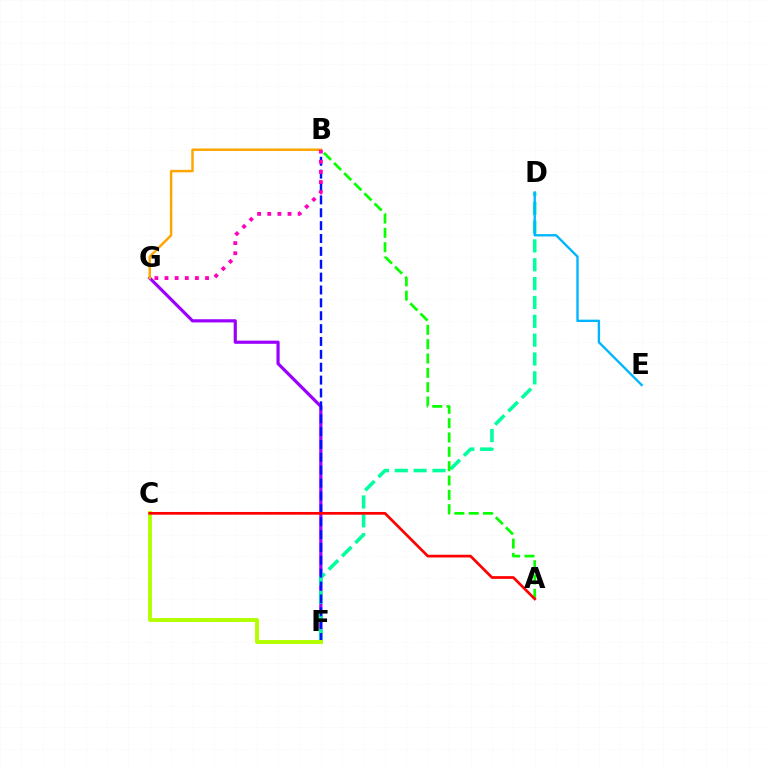{('F', 'G'): [{'color': '#9b00ff', 'line_style': 'solid', 'thickness': 2.3}], ('D', 'F'): [{'color': '#00ff9d', 'line_style': 'dashed', 'thickness': 2.56}], ('A', 'B'): [{'color': '#08ff00', 'line_style': 'dashed', 'thickness': 1.95}], ('B', 'F'): [{'color': '#0010ff', 'line_style': 'dashed', 'thickness': 1.75}], ('B', 'G'): [{'color': '#ffa500', 'line_style': 'solid', 'thickness': 1.77}, {'color': '#ff00bd', 'line_style': 'dotted', 'thickness': 2.75}], ('D', 'E'): [{'color': '#00b5ff', 'line_style': 'solid', 'thickness': 1.69}], ('C', 'F'): [{'color': '#b3ff00', 'line_style': 'solid', 'thickness': 2.82}], ('A', 'C'): [{'color': '#ff0000', 'line_style': 'solid', 'thickness': 1.96}]}